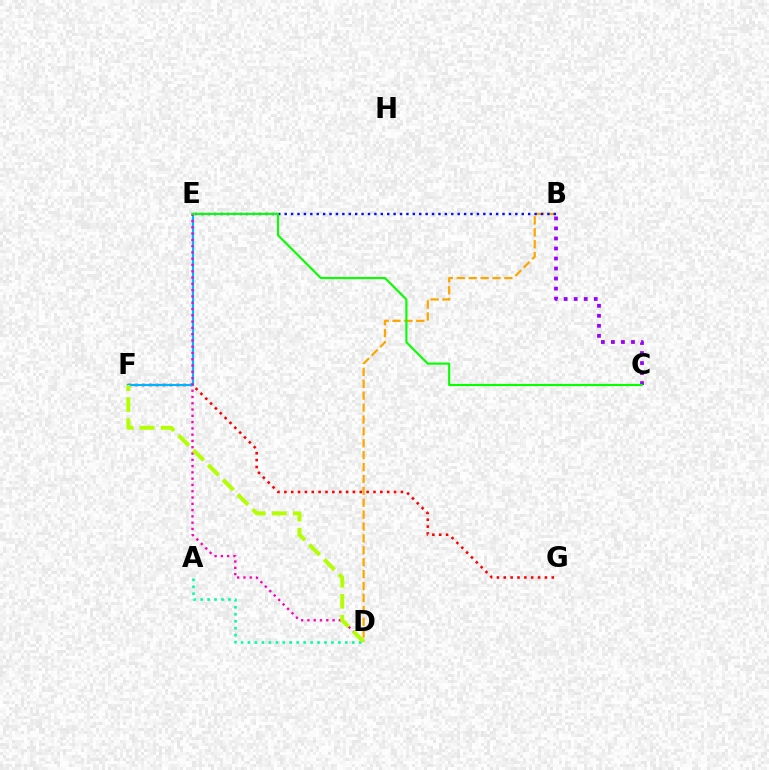{('A', 'D'): [{'color': '#00ff9d', 'line_style': 'dotted', 'thickness': 1.89}], ('F', 'G'): [{'color': '#ff0000', 'line_style': 'dotted', 'thickness': 1.86}], ('B', 'C'): [{'color': '#9b00ff', 'line_style': 'dotted', 'thickness': 2.72}], ('B', 'D'): [{'color': '#ffa500', 'line_style': 'dashed', 'thickness': 1.62}], ('B', 'E'): [{'color': '#0010ff', 'line_style': 'dotted', 'thickness': 1.74}], ('E', 'F'): [{'color': '#00b5ff', 'line_style': 'solid', 'thickness': 1.59}], ('D', 'E'): [{'color': '#ff00bd', 'line_style': 'dotted', 'thickness': 1.71}], ('D', 'F'): [{'color': '#b3ff00', 'line_style': 'dashed', 'thickness': 2.85}], ('C', 'E'): [{'color': '#08ff00', 'line_style': 'solid', 'thickness': 1.54}]}